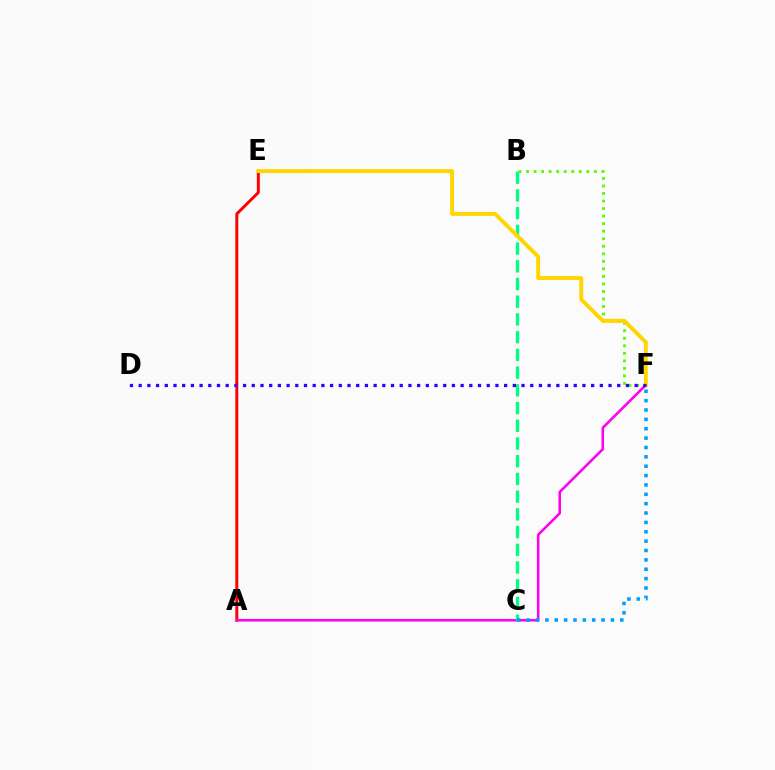{('B', 'F'): [{'color': '#4fff00', 'line_style': 'dotted', 'thickness': 2.05}], ('A', 'E'): [{'color': '#ff0000', 'line_style': 'solid', 'thickness': 2.13}], ('A', 'F'): [{'color': '#ff00ed', 'line_style': 'solid', 'thickness': 1.84}], ('B', 'C'): [{'color': '#00ff86', 'line_style': 'dashed', 'thickness': 2.41}], ('C', 'F'): [{'color': '#009eff', 'line_style': 'dotted', 'thickness': 2.55}], ('E', 'F'): [{'color': '#ffd500', 'line_style': 'solid', 'thickness': 2.82}], ('D', 'F'): [{'color': '#3700ff', 'line_style': 'dotted', 'thickness': 2.36}]}